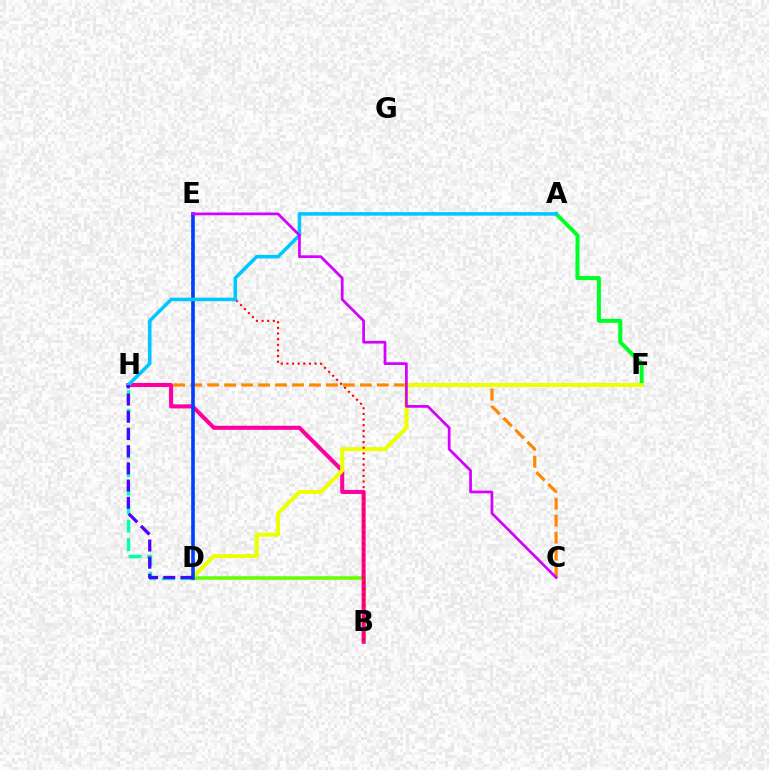{('A', 'F'): [{'color': '#00ff27', 'line_style': 'solid', 'thickness': 2.87}], ('B', 'D'): [{'color': '#66ff00', 'line_style': 'solid', 'thickness': 2.55}], ('C', 'H'): [{'color': '#ff8800', 'line_style': 'dashed', 'thickness': 2.3}], ('B', 'H'): [{'color': '#ff00a0', 'line_style': 'solid', 'thickness': 2.94}], ('D', 'F'): [{'color': '#eeff00', 'line_style': 'solid', 'thickness': 2.86}], ('B', 'E'): [{'color': '#ff0000', 'line_style': 'dotted', 'thickness': 1.53}], ('D', 'H'): [{'color': '#00ffaf', 'line_style': 'dashed', 'thickness': 2.51}, {'color': '#4f00ff', 'line_style': 'dashed', 'thickness': 2.34}], ('D', 'E'): [{'color': '#003fff', 'line_style': 'solid', 'thickness': 2.61}], ('A', 'H'): [{'color': '#00c7ff', 'line_style': 'solid', 'thickness': 2.56}], ('C', 'E'): [{'color': '#d600ff', 'line_style': 'solid', 'thickness': 1.96}]}